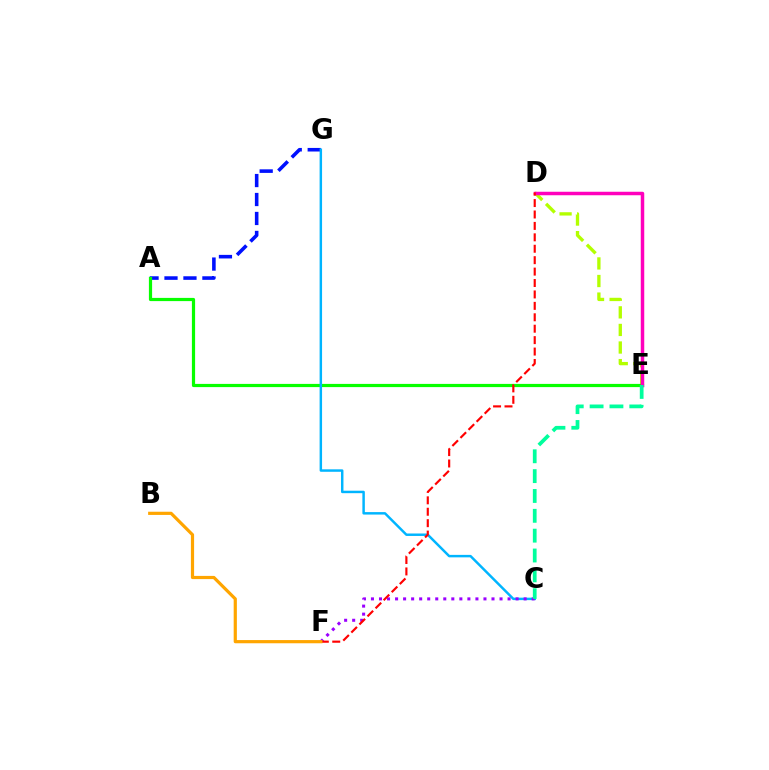{('A', 'G'): [{'color': '#0010ff', 'line_style': 'dashed', 'thickness': 2.58}], ('D', 'E'): [{'color': '#b3ff00', 'line_style': 'dashed', 'thickness': 2.39}, {'color': '#ff00bd', 'line_style': 'solid', 'thickness': 2.51}], ('A', 'E'): [{'color': '#08ff00', 'line_style': 'solid', 'thickness': 2.31}], ('C', 'G'): [{'color': '#00b5ff', 'line_style': 'solid', 'thickness': 1.77}], ('C', 'F'): [{'color': '#9b00ff', 'line_style': 'dotted', 'thickness': 2.18}], ('C', 'E'): [{'color': '#00ff9d', 'line_style': 'dashed', 'thickness': 2.7}], ('D', 'F'): [{'color': '#ff0000', 'line_style': 'dashed', 'thickness': 1.55}], ('B', 'F'): [{'color': '#ffa500', 'line_style': 'solid', 'thickness': 2.3}]}